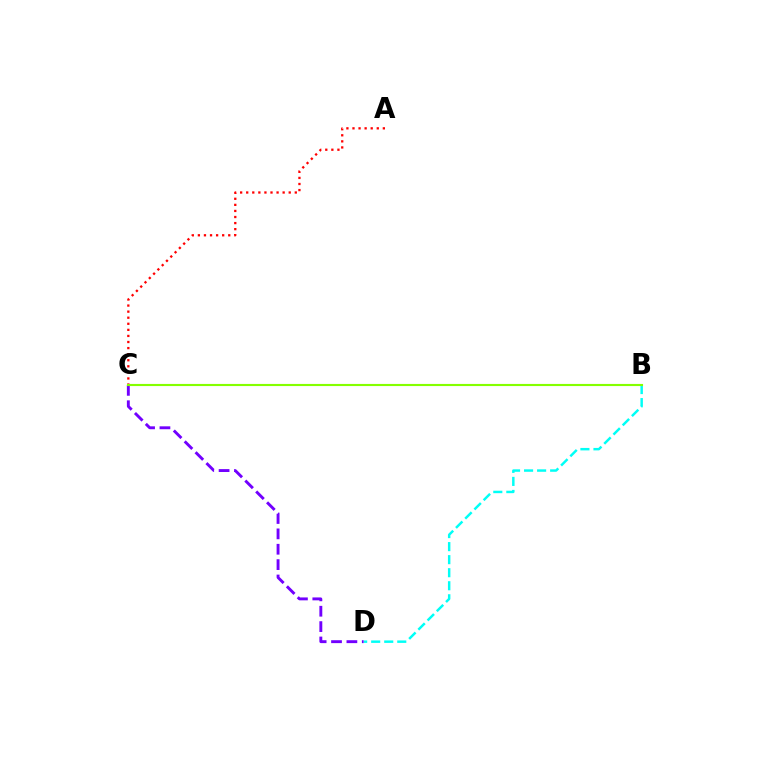{('B', 'D'): [{'color': '#00fff6', 'line_style': 'dashed', 'thickness': 1.77}], ('C', 'D'): [{'color': '#7200ff', 'line_style': 'dashed', 'thickness': 2.09}], ('A', 'C'): [{'color': '#ff0000', 'line_style': 'dotted', 'thickness': 1.65}], ('B', 'C'): [{'color': '#84ff00', 'line_style': 'solid', 'thickness': 1.53}]}